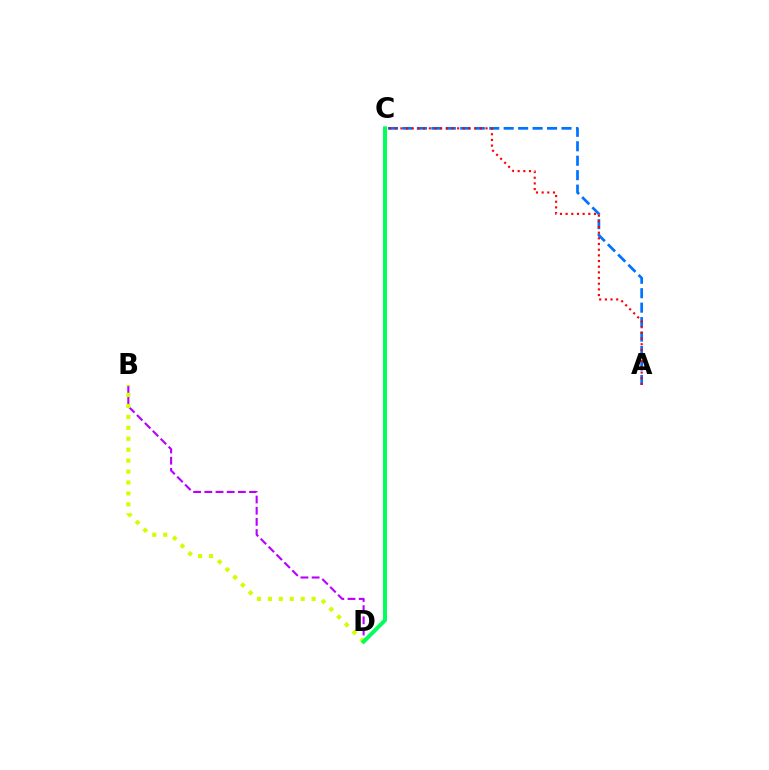{('B', 'D'): [{'color': '#b900ff', 'line_style': 'dashed', 'thickness': 1.52}, {'color': '#d1ff00', 'line_style': 'dotted', 'thickness': 2.97}], ('A', 'C'): [{'color': '#0074ff', 'line_style': 'dashed', 'thickness': 1.96}, {'color': '#ff0000', 'line_style': 'dotted', 'thickness': 1.54}], ('C', 'D'): [{'color': '#00ff5c', 'line_style': 'solid', 'thickness': 2.86}]}